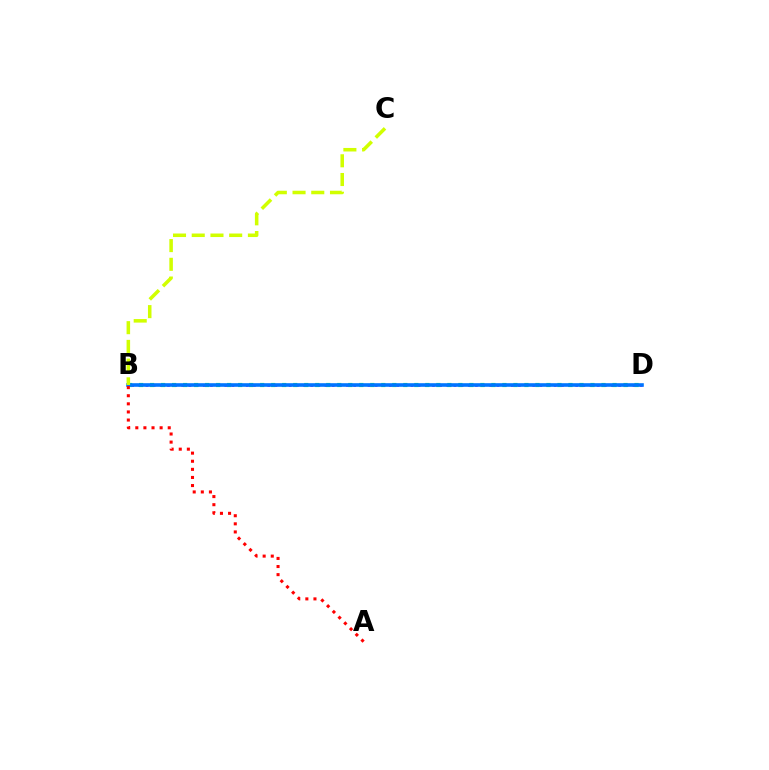{('B', 'D'): [{'color': '#b900ff', 'line_style': 'dotted', 'thickness': 1.95}, {'color': '#00ff5c', 'line_style': 'dotted', 'thickness': 2.99}, {'color': '#0074ff', 'line_style': 'solid', 'thickness': 2.6}], ('A', 'B'): [{'color': '#ff0000', 'line_style': 'dotted', 'thickness': 2.2}], ('B', 'C'): [{'color': '#d1ff00', 'line_style': 'dashed', 'thickness': 2.54}]}